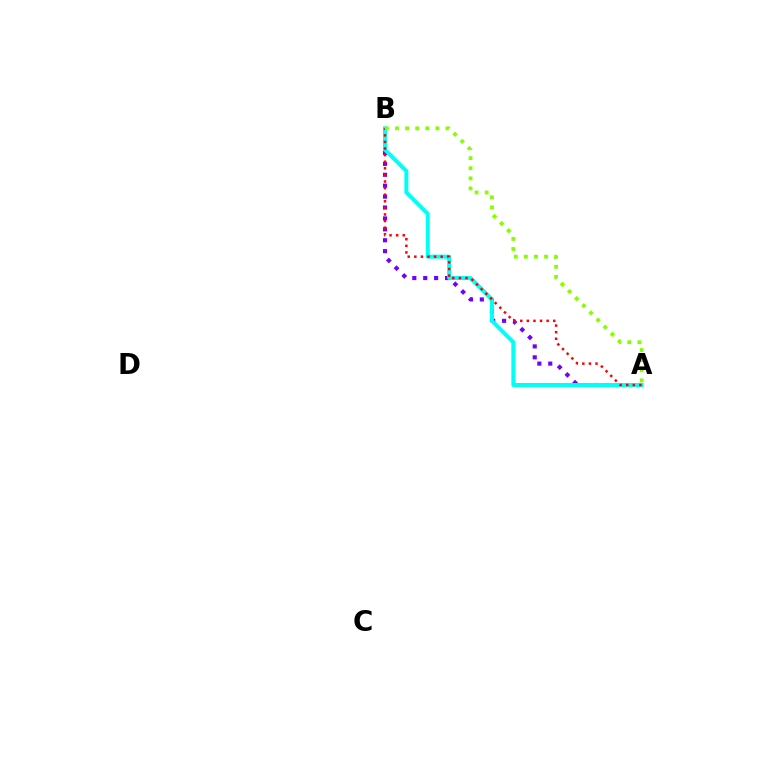{('A', 'B'): [{'color': '#7200ff', 'line_style': 'dotted', 'thickness': 2.97}, {'color': '#00fff6', 'line_style': 'solid', 'thickness': 2.88}, {'color': '#ff0000', 'line_style': 'dotted', 'thickness': 1.79}, {'color': '#84ff00', 'line_style': 'dotted', 'thickness': 2.74}]}